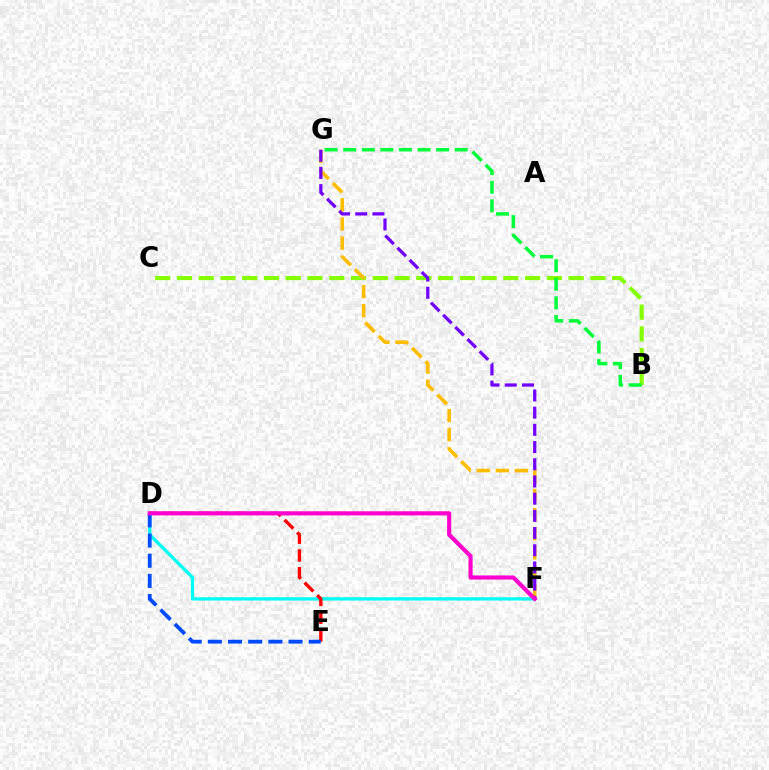{('B', 'C'): [{'color': '#84ff00', 'line_style': 'dashed', 'thickness': 2.96}], ('F', 'G'): [{'color': '#ffbd00', 'line_style': 'dashed', 'thickness': 2.6}, {'color': '#7200ff', 'line_style': 'dashed', 'thickness': 2.34}], ('D', 'F'): [{'color': '#00fff6', 'line_style': 'solid', 'thickness': 2.37}, {'color': '#ff00cf', 'line_style': 'solid', 'thickness': 2.97}], ('D', 'E'): [{'color': '#ff0000', 'line_style': 'dashed', 'thickness': 2.41}, {'color': '#004bff', 'line_style': 'dashed', 'thickness': 2.74}], ('B', 'G'): [{'color': '#00ff39', 'line_style': 'dashed', 'thickness': 2.52}]}